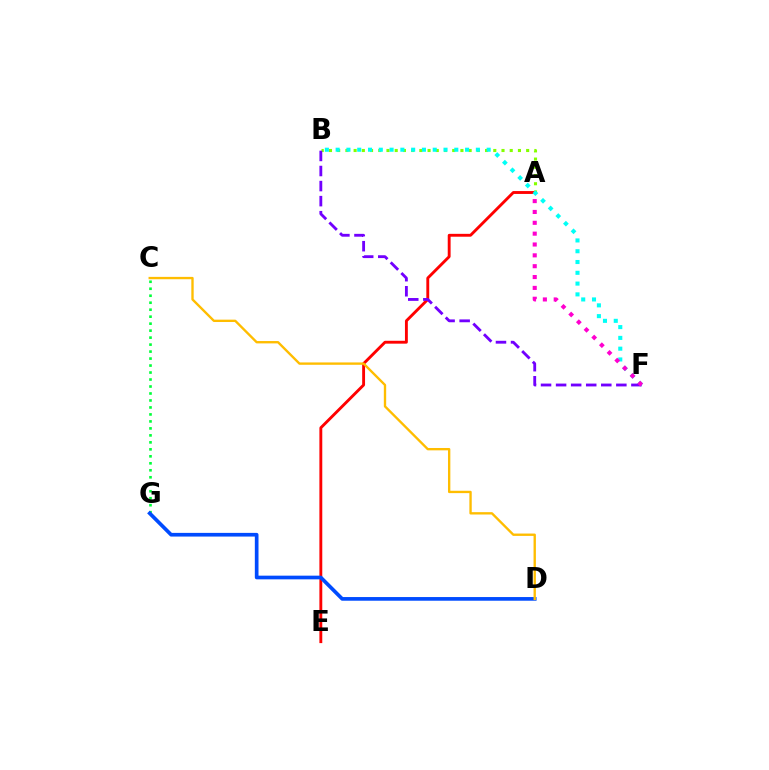{('C', 'G'): [{'color': '#00ff39', 'line_style': 'dotted', 'thickness': 1.9}], ('A', 'E'): [{'color': '#ff0000', 'line_style': 'solid', 'thickness': 2.07}], ('D', 'G'): [{'color': '#004bff', 'line_style': 'solid', 'thickness': 2.65}], ('A', 'B'): [{'color': '#84ff00', 'line_style': 'dotted', 'thickness': 2.23}], ('B', 'F'): [{'color': '#00fff6', 'line_style': 'dotted', 'thickness': 2.93}, {'color': '#7200ff', 'line_style': 'dashed', 'thickness': 2.05}], ('A', 'F'): [{'color': '#ff00cf', 'line_style': 'dotted', 'thickness': 2.95}], ('C', 'D'): [{'color': '#ffbd00', 'line_style': 'solid', 'thickness': 1.7}]}